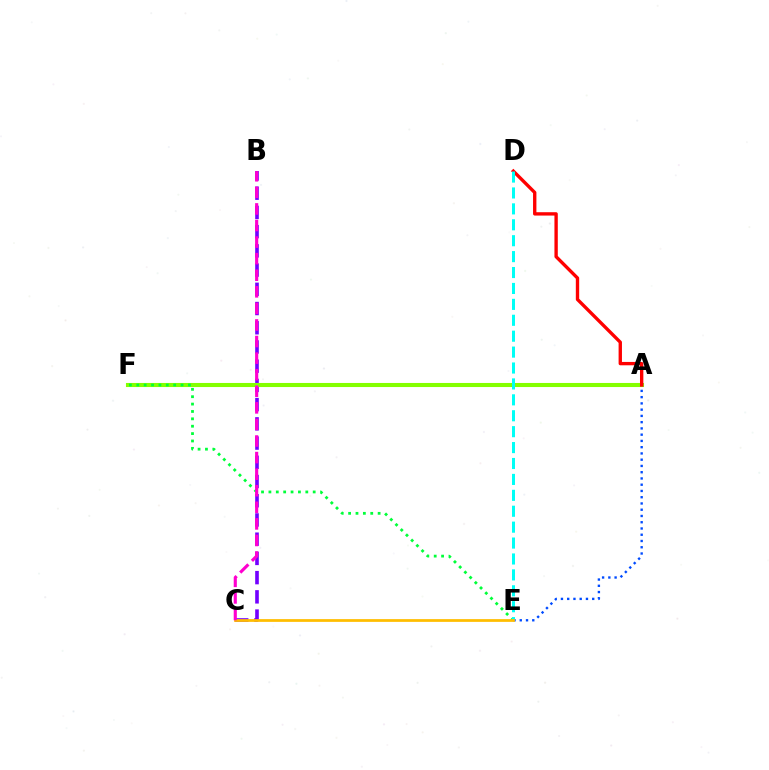{('A', 'E'): [{'color': '#004bff', 'line_style': 'dotted', 'thickness': 1.7}], ('B', 'C'): [{'color': '#7200ff', 'line_style': 'dashed', 'thickness': 2.61}, {'color': '#ff00cf', 'line_style': 'dashed', 'thickness': 2.25}], ('A', 'F'): [{'color': '#84ff00', 'line_style': 'solid', 'thickness': 2.94}], ('A', 'D'): [{'color': '#ff0000', 'line_style': 'solid', 'thickness': 2.42}], ('E', 'F'): [{'color': '#00ff39', 'line_style': 'dotted', 'thickness': 2.01}], ('D', 'E'): [{'color': '#00fff6', 'line_style': 'dashed', 'thickness': 2.16}], ('C', 'E'): [{'color': '#ffbd00', 'line_style': 'solid', 'thickness': 1.98}]}